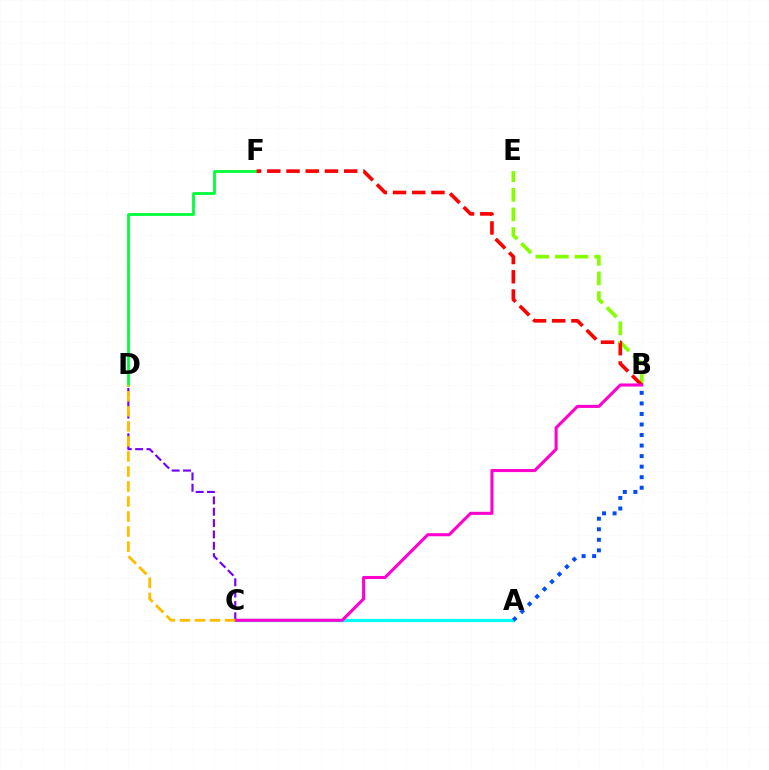{('C', 'D'): [{'color': '#7200ff', 'line_style': 'dashed', 'thickness': 1.54}, {'color': '#ffbd00', 'line_style': 'dashed', 'thickness': 2.04}], ('B', 'E'): [{'color': '#84ff00', 'line_style': 'dashed', 'thickness': 2.66}], ('D', 'F'): [{'color': '#00ff39', 'line_style': 'solid', 'thickness': 2.0}], ('B', 'F'): [{'color': '#ff0000', 'line_style': 'dashed', 'thickness': 2.61}], ('A', 'C'): [{'color': '#00fff6', 'line_style': 'solid', 'thickness': 2.32}], ('B', 'C'): [{'color': '#ff00cf', 'line_style': 'solid', 'thickness': 2.21}], ('A', 'B'): [{'color': '#004bff', 'line_style': 'dotted', 'thickness': 2.86}]}